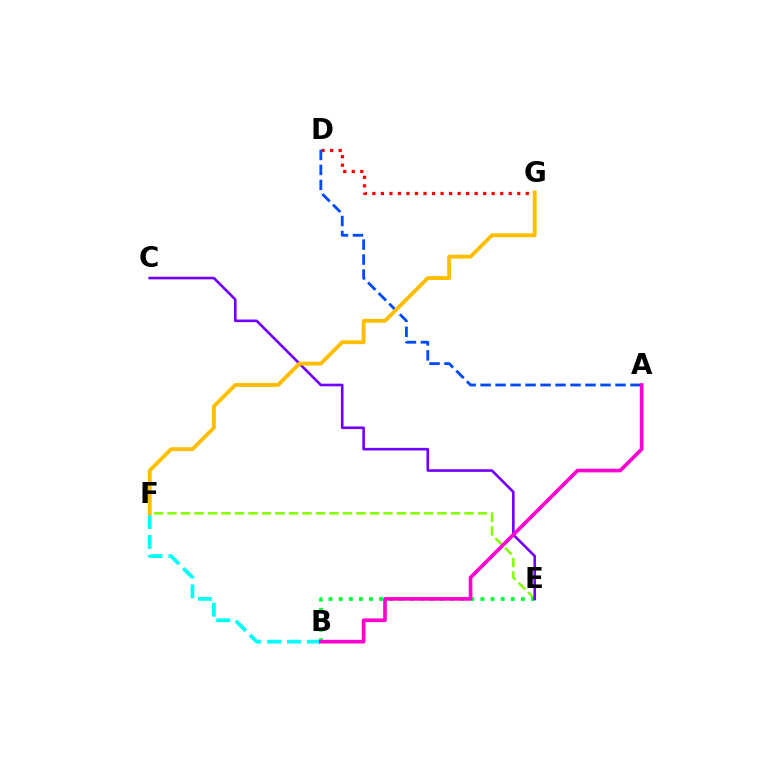{('E', 'F'): [{'color': '#84ff00', 'line_style': 'dashed', 'thickness': 1.83}], ('D', 'G'): [{'color': '#ff0000', 'line_style': 'dotted', 'thickness': 2.32}], ('B', 'E'): [{'color': '#00ff39', 'line_style': 'dotted', 'thickness': 2.75}], ('B', 'F'): [{'color': '#00fff6', 'line_style': 'dashed', 'thickness': 2.7}], ('C', 'E'): [{'color': '#7200ff', 'line_style': 'solid', 'thickness': 1.88}], ('A', 'D'): [{'color': '#004bff', 'line_style': 'dashed', 'thickness': 2.04}], ('F', 'G'): [{'color': '#ffbd00', 'line_style': 'solid', 'thickness': 2.78}], ('A', 'B'): [{'color': '#ff00cf', 'line_style': 'solid', 'thickness': 2.64}]}